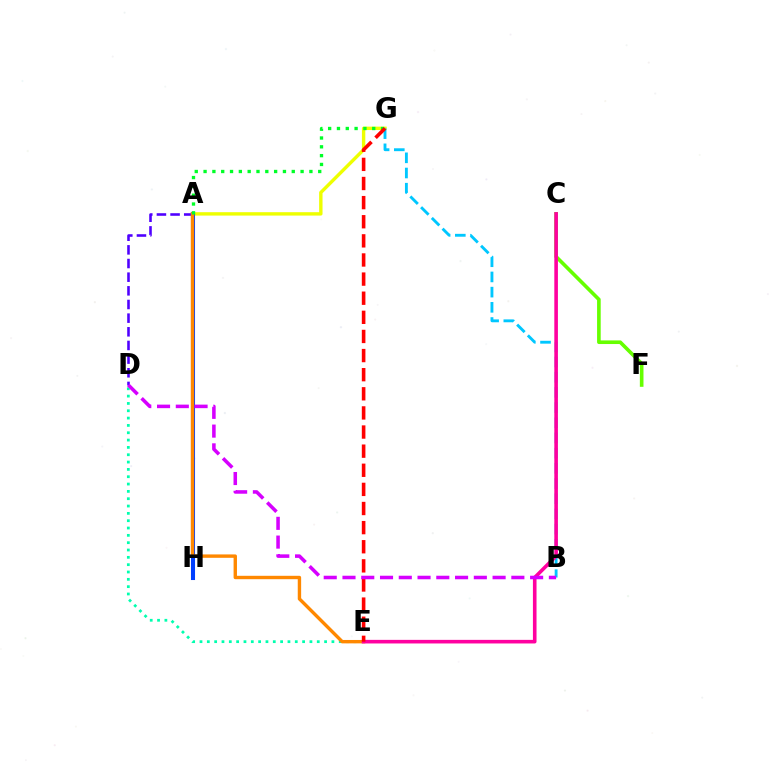{('A', 'G'): [{'color': '#eeff00', 'line_style': 'solid', 'thickness': 2.45}, {'color': '#00ff27', 'line_style': 'dotted', 'thickness': 2.4}], ('C', 'F'): [{'color': '#66ff00', 'line_style': 'solid', 'thickness': 2.61}], ('B', 'G'): [{'color': '#00c7ff', 'line_style': 'dashed', 'thickness': 2.06}], ('D', 'E'): [{'color': '#00ffaf', 'line_style': 'dotted', 'thickness': 1.99}], ('A', 'H'): [{'color': '#003fff', 'line_style': 'solid', 'thickness': 2.93}], ('A', 'D'): [{'color': '#4f00ff', 'line_style': 'dashed', 'thickness': 1.86}], ('A', 'E'): [{'color': '#ff8800', 'line_style': 'solid', 'thickness': 2.44}], ('C', 'E'): [{'color': '#ff00a0', 'line_style': 'solid', 'thickness': 2.59}], ('E', 'G'): [{'color': '#ff0000', 'line_style': 'dashed', 'thickness': 2.6}], ('B', 'D'): [{'color': '#d600ff', 'line_style': 'dashed', 'thickness': 2.55}]}